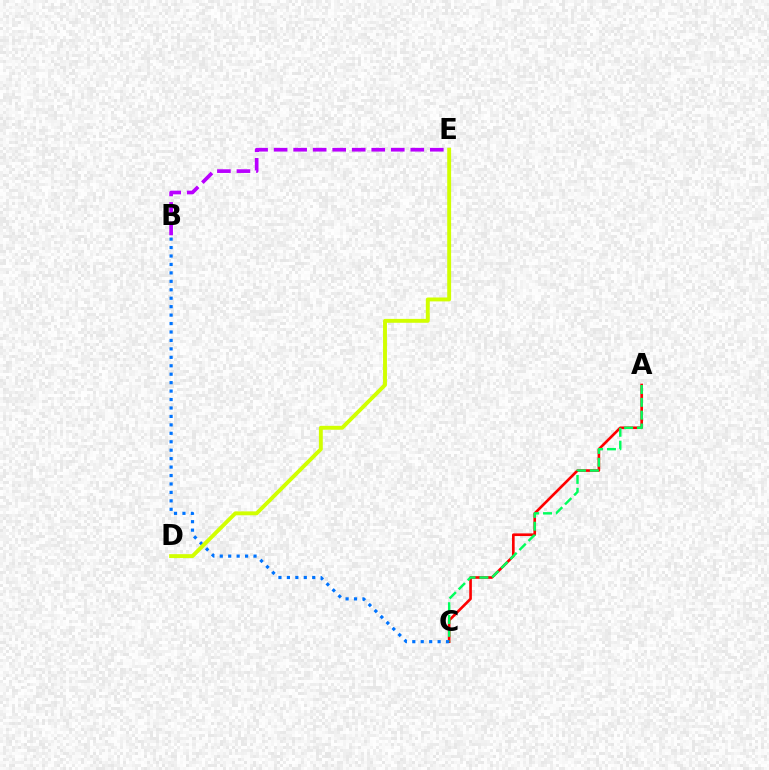{('A', 'C'): [{'color': '#ff0000', 'line_style': 'solid', 'thickness': 1.9}, {'color': '#00ff5c', 'line_style': 'dashed', 'thickness': 1.74}], ('B', 'C'): [{'color': '#0074ff', 'line_style': 'dotted', 'thickness': 2.29}], ('B', 'E'): [{'color': '#b900ff', 'line_style': 'dashed', 'thickness': 2.65}], ('D', 'E'): [{'color': '#d1ff00', 'line_style': 'solid', 'thickness': 2.81}]}